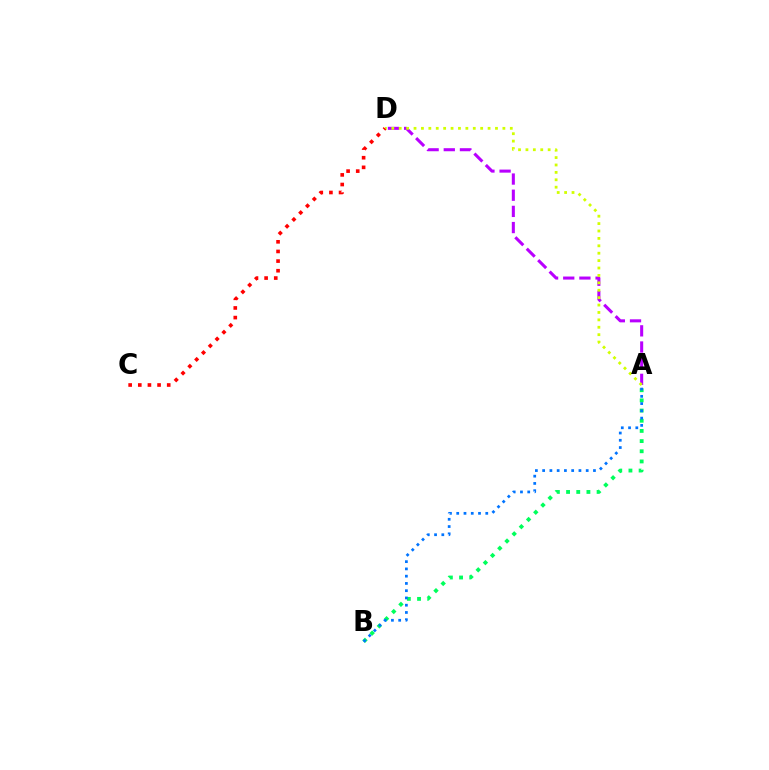{('A', 'B'): [{'color': '#00ff5c', 'line_style': 'dotted', 'thickness': 2.76}, {'color': '#0074ff', 'line_style': 'dotted', 'thickness': 1.97}], ('A', 'D'): [{'color': '#b900ff', 'line_style': 'dashed', 'thickness': 2.2}, {'color': '#d1ff00', 'line_style': 'dotted', 'thickness': 2.01}], ('C', 'D'): [{'color': '#ff0000', 'line_style': 'dotted', 'thickness': 2.62}]}